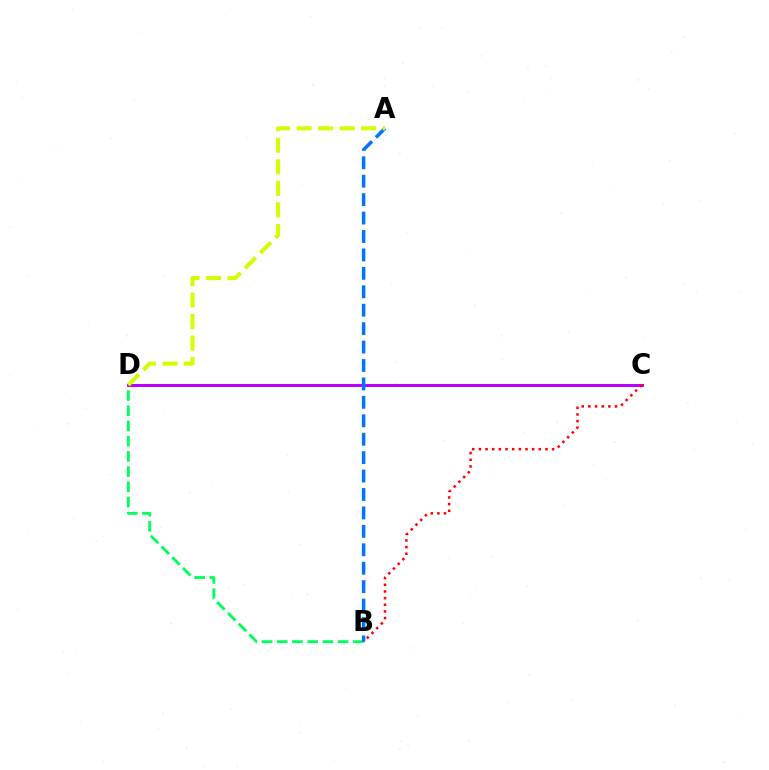{('B', 'D'): [{'color': '#00ff5c', 'line_style': 'dashed', 'thickness': 2.07}], ('C', 'D'): [{'color': '#b900ff', 'line_style': 'solid', 'thickness': 2.14}], ('A', 'B'): [{'color': '#0074ff', 'line_style': 'dashed', 'thickness': 2.5}], ('A', 'D'): [{'color': '#d1ff00', 'line_style': 'dashed', 'thickness': 2.92}], ('B', 'C'): [{'color': '#ff0000', 'line_style': 'dotted', 'thickness': 1.81}]}